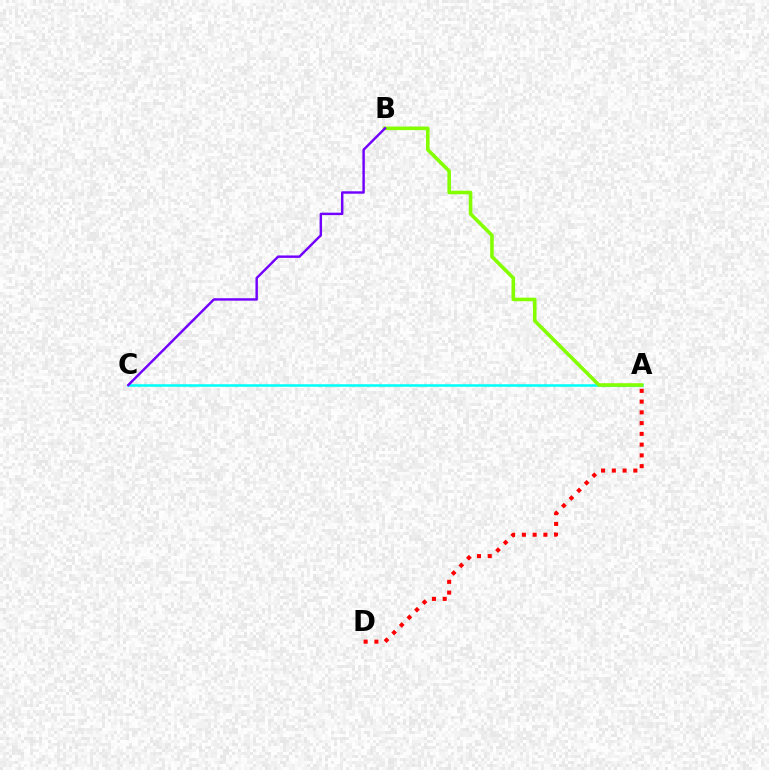{('A', 'C'): [{'color': '#00fff6', 'line_style': 'solid', 'thickness': 1.83}], ('A', 'B'): [{'color': '#84ff00', 'line_style': 'solid', 'thickness': 2.57}], ('A', 'D'): [{'color': '#ff0000', 'line_style': 'dotted', 'thickness': 2.92}], ('B', 'C'): [{'color': '#7200ff', 'line_style': 'solid', 'thickness': 1.75}]}